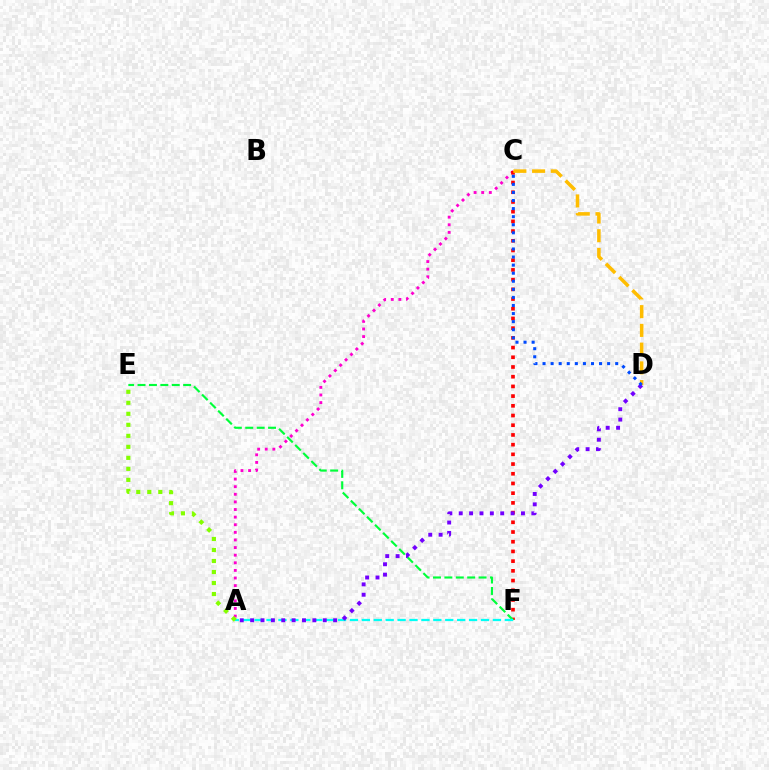{('A', 'C'): [{'color': '#ff00cf', 'line_style': 'dotted', 'thickness': 2.07}], ('C', 'F'): [{'color': '#ff0000', 'line_style': 'dotted', 'thickness': 2.64}], ('E', 'F'): [{'color': '#00ff39', 'line_style': 'dashed', 'thickness': 1.55}], ('A', 'F'): [{'color': '#00fff6', 'line_style': 'dashed', 'thickness': 1.62}], ('A', 'D'): [{'color': '#7200ff', 'line_style': 'dotted', 'thickness': 2.82}], ('C', 'D'): [{'color': '#ffbd00', 'line_style': 'dashed', 'thickness': 2.54}, {'color': '#004bff', 'line_style': 'dotted', 'thickness': 2.19}], ('A', 'E'): [{'color': '#84ff00', 'line_style': 'dotted', 'thickness': 2.99}]}